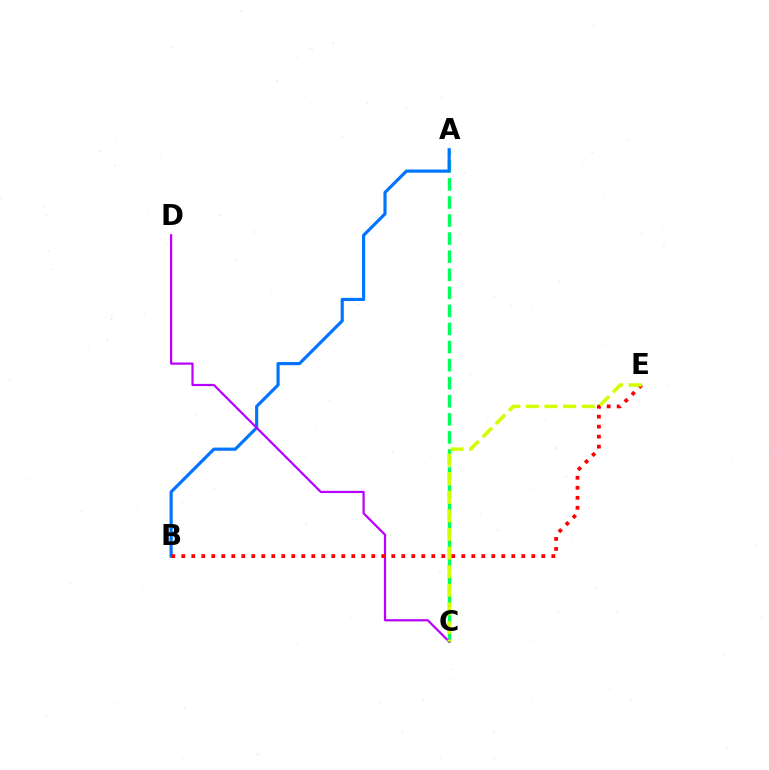{('A', 'C'): [{'color': '#00ff5c', 'line_style': 'dashed', 'thickness': 2.46}], ('A', 'B'): [{'color': '#0074ff', 'line_style': 'solid', 'thickness': 2.27}], ('C', 'D'): [{'color': '#b900ff', 'line_style': 'solid', 'thickness': 1.59}], ('B', 'E'): [{'color': '#ff0000', 'line_style': 'dotted', 'thickness': 2.72}], ('C', 'E'): [{'color': '#d1ff00', 'line_style': 'dashed', 'thickness': 2.53}]}